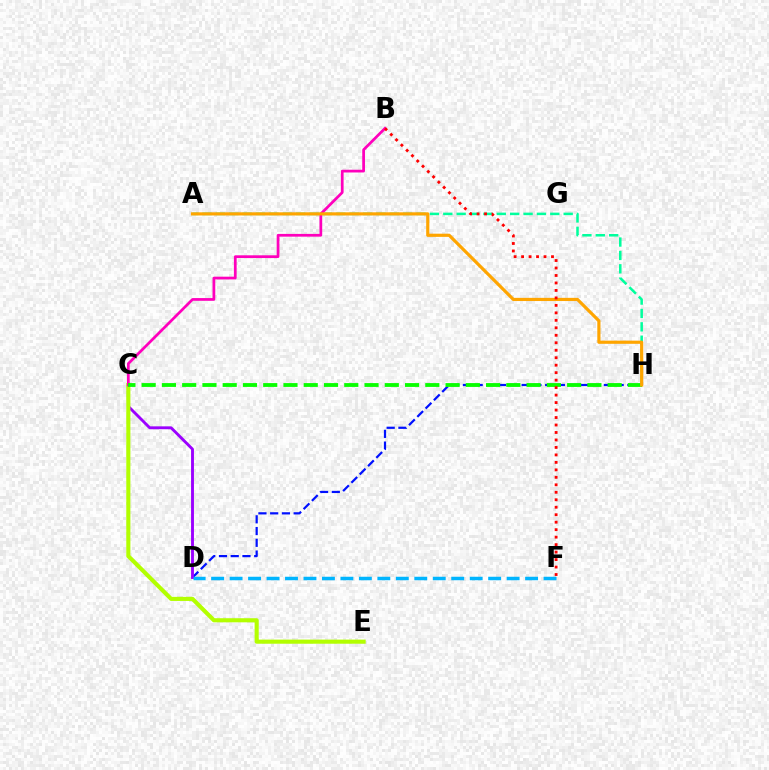{('A', 'H'): [{'color': '#00ff9d', 'line_style': 'dashed', 'thickness': 1.82}, {'color': '#ffa500', 'line_style': 'solid', 'thickness': 2.29}], ('D', 'H'): [{'color': '#0010ff', 'line_style': 'dashed', 'thickness': 1.6}], ('C', 'D'): [{'color': '#9b00ff', 'line_style': 'solid', 'thickness': 2.07}], ('D', 'F'): [{'color': '#00b5ff', 'line_style': 'dashed', 'thickness': 2.51}], ('C', 'E'): [{'color': '#b3ff00', 'line_style': 'solid', 'thickness': 2.96}], ('B', 'C'): [{'color': '#ff00bd', 'line_style': 'solid', 'thickness': 1.97}], ('C', 'H'): [{'color': '#08ff00', 'line_style': 'dashed', 'thickness': 2.75}], ('B', 'F'): [{'color': '#ff0000', 'line_style': 'dotted', 'thickness': 2.03}]}